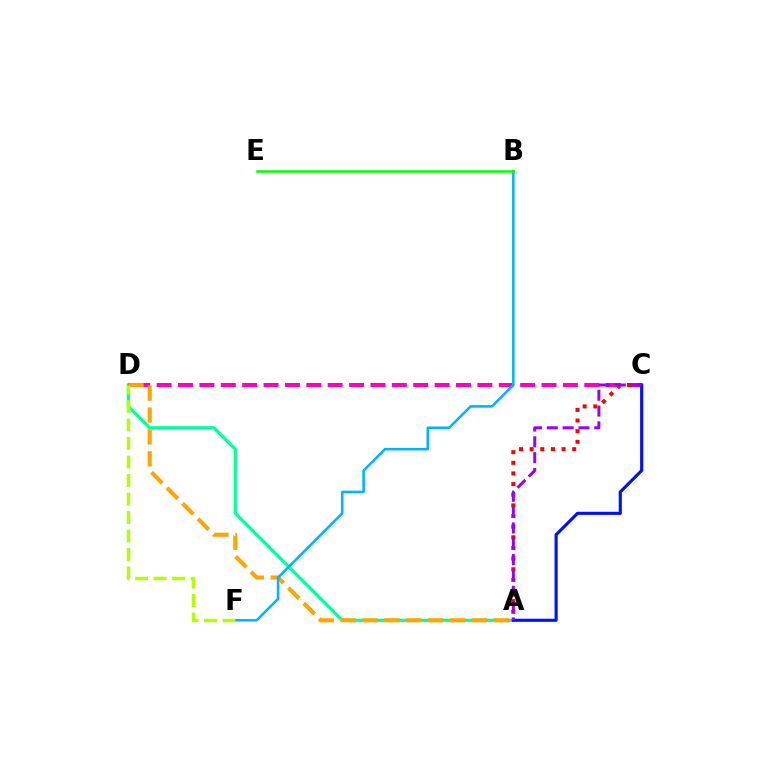{('A', 'D'): [{'color': '#00ff9d', 'line_style': 'solid', 'thickness': 2.28}, {'color': '#ffa500', 'line_style': 'dashed', 'thickness': 2.97}], ('C', 'D'): [{'color': '#ff00bd', 'line_style': 'dashed', 'thickness': 2.9}], ('A', 'C'): [{'color': '#ff0000', 'line_style': 'dotted', 'thickness': 2.89}, {'color': '#0010ff', 'line_style': 'solid', 'thickness': 2.25}, {'color': '#9b00ff', 'line_style': 'dashed', 'thickness': 2.15}], ('B', 'F'): [{'color': '#00b5ff', 'line_style': 'solid', 'thickness': 1.85}], ('B', 'E'): [{'color': '#08ff00', 'line_style': 'solid', 'thickness': 1.82}], ('D', 'F'): [{'color': '#b3ff00', 'line_style': 'dashed', 'thickness': 2.51}]}